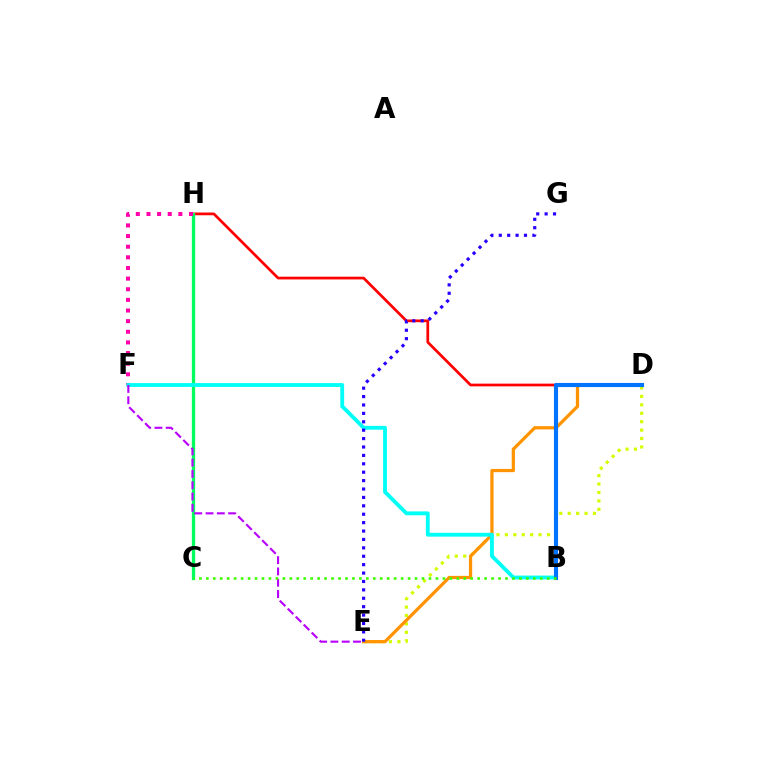{('D', 'E'): [{'color': '#d1ff00', 'line_style': 'dotted', 'thickness': 2.29}, {'color': '#ff9400', 'line_style': 'solid', 'thickness': 2.33}], ('D', 'H'): [{'color': '#ff0000', 'line_style': 'solid', 'thickness': 1.97}], ('C', 'H'): [{'color': '#00ff5c', 'line_style': 'solid', 'thickness': 2.37}], ('F', 'H'): [{'color': '#ff00ac', 'line_style': 'dotted', 'thickness': 2.89}], ('B', 'F'): [{'color': '#00fff6', 'line_style': 'solid', 'thickness': 2.76}], ('B', 'D'): [{'color': '#0074ff', 'line_style': 'solid', 'thickness': 2.97}], ('E', 'F'): [{'color': '#b900ff', 'line_style': 'dashed', 'thickness': 1.53}], ('B', 'C'): [{'color': '#3dff00', 'line_style': 'dotted', 'thickness': 1.89}], ('E', 'G'): [{'color': '#2500ff', 'line_style': 'dotted', 'thickness': 2.28}]}